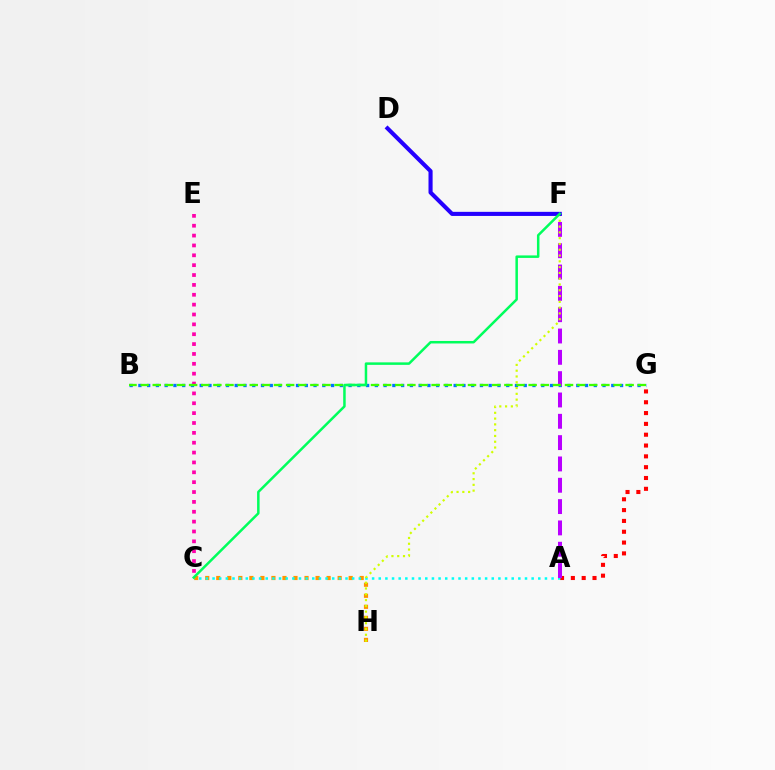{('A', 'G'): [{'color': '#ff0000', 'line_style': 'dotted', 'thickness': 2.94}], ('B', 'G'): [{'color': '#0074ff', 'line_style': 'dotted', 'thickness': 2.38}, {'color': '#3dff00', 'line_style': 'dashed', 'thickness': 1.65}], ('C', 'H'): [{'color': '#ff9400', 'line_style': 'dotted', 'thickness': 3.0}], ('A', 'C'): [{'color': '#00fff6', 'line_style': 'dotted', 'thickness': 1.81}], ('A', 'F'): [{'color': '#b900ff', 'line_style': 'dashed', 'thickness': 2.9}], ('C', 'E'): [{'color': '#ff00ac', 'line_style': 'dotted', 'thickness': 2.68}], ('F', 'H'): [{'color': '#d1ff00', 'line_style': 'dotted', 'thickness': 1.57}], ('D', 'F'): [{'color': '#2500ff', 'line_style': 'solid', 'thickness': 2.96}], ('C', 'F'): [{'color': '#00ff5c', 'line_style': 'solid', 'thickness': 1.8}]}